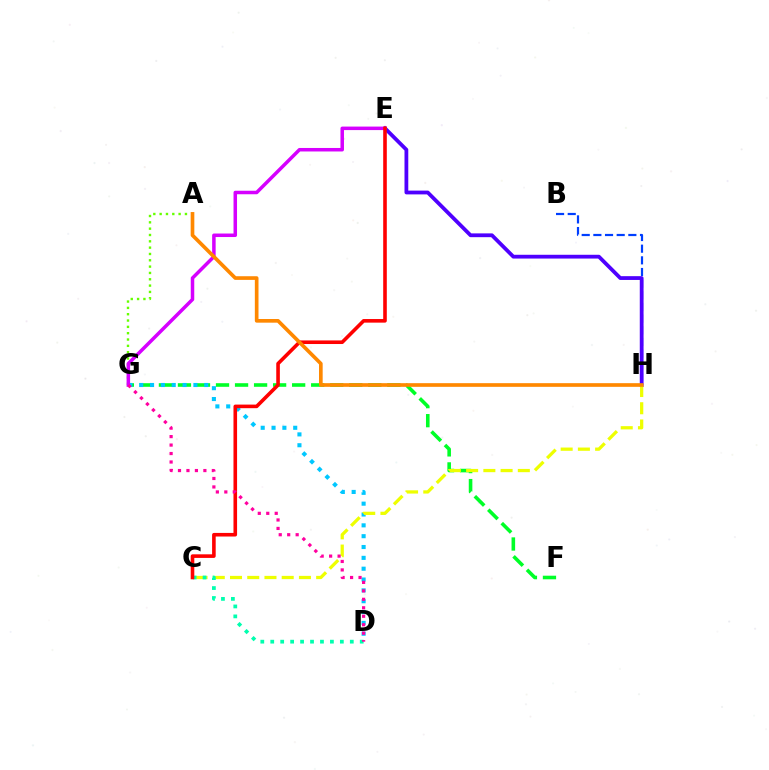{('F', 'G'): [{'color': '#00ff27', 'line_style': 'dashed', 'thickness': 2.59}], ('D', 'G'): [{'color': '#00c7ff', 'line_style': 'dotted', 'thickness': 2.94}, {'color': '#ff00a0', 'line_style': 'dotted', 'thickness': 2.3}], ('A', 'G'): [{'color': '#66ff00', 'line_style': 'dotted', 'thickness': 1.72}], ('B', 'H'): [{'color': '#003fff', 'line_style': 'dashed', 'thickness': 1.58}], ('E', 'H'): [{'color': '#4f00ff', 'line_style': 'solid', 'thickness': 2.73}], ('C', 'H'): [{'color': '#eeff00', 'line_style': 'dashed', 'thickness': 2.34}], ('C', 'D'): [{'color': '#00ffaf', 'line_style': 'dotted', 'thickness': 2.7}], ('E', 'G'): [{'color': '#d600ff', 'line_style': 'solid', 'thickness': 2.53}], ('C', 'E'): [{'color': '#ff0000', 'line_style': 'solid', 'thickness': 2.59}], ('A', 'H'): [{'color': '#ff8800', 'line_style': 'solid', 'thickness': 2.64}]}